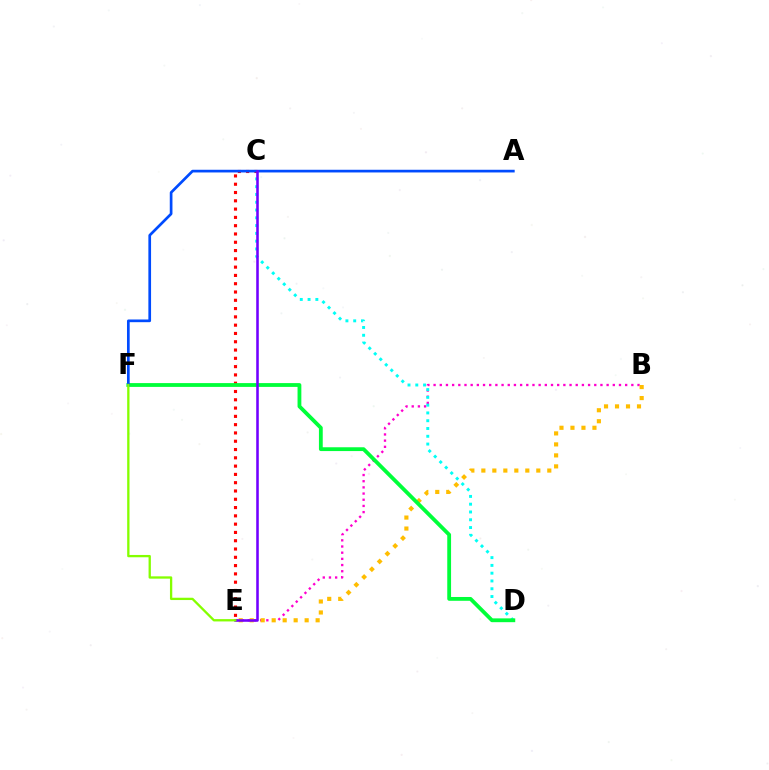{('B', 'E'): [{'color': '#ff00cf', 'line_style': 'dotted', 'thickness': 1.68}, {'color': '#ffbd00', 'line_style': 'dotted', 'thickness': 2.99}], ('C', 'D'): [{'color': '#00fff6', 'line_style': 'dotted', 'thickness': 2.12}], ('C', 'E'): [{'color': '#ff0000', 'line_style': 'dotted', 'thickness': 2.25}, {'color': '#7200ff', 'line_style': 'solid', 'thickness': 1.85}], ('D', 'F'): [{'color': '#00ff39', 'line_style': 'solid', 'thickness': 2.74}], ('A', 'F'): [{'color': '#004bff', 'line_style': 'solid', 'thickness': 1.94}], ('E', 'F'): [{'color': '#84ff00', 'line_style': 'solid', 'thickness': 1.66}]}